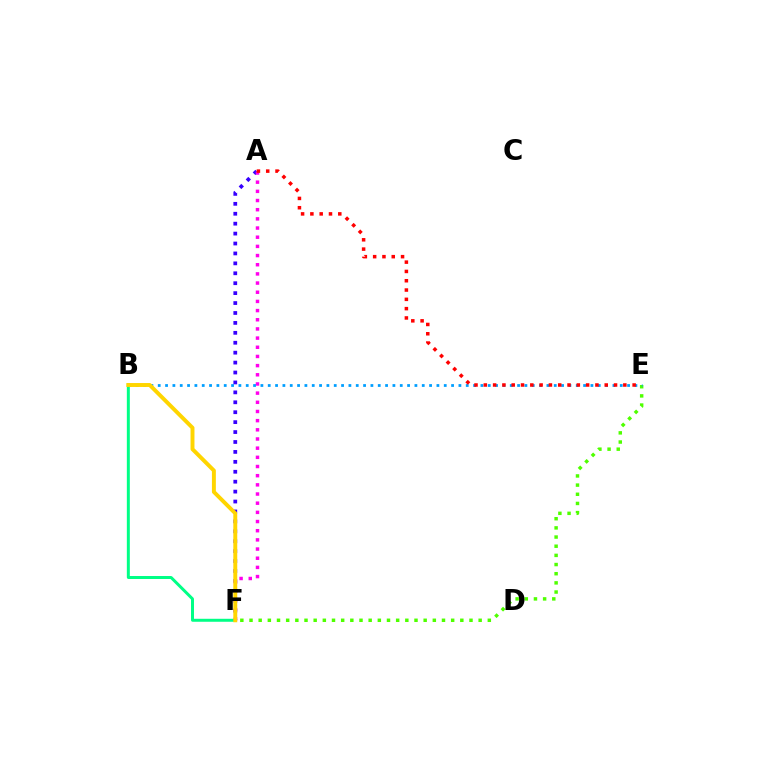{('A', 'F'): [{'color': '#3700ff', 'line_style': 'dotted', 'thickness': 2.7}, {'color': '#ff00ed', 'line_style': 'dotted', 'thickness': 2.49}], ('B', 'F'): [{'color': '#00ff86', 'line_style': 'solid', 'thickness': 2.15}, {'color': '#ffd500', 'line_style': 'solid', 'thickness': 2.83}], ('E', 'F'): [{'color': '#4fff00', 'line_style': 'dotted', 'thickness': 2.49}], ('B', 'E'): [{'color': '#009eff', 'line_style': 'dotted', 'thickness': 1.99}], ('A', 'E'): [{'color': '#ff0000', 'line_style': 'dotted', 'thickness': 2.53}]}